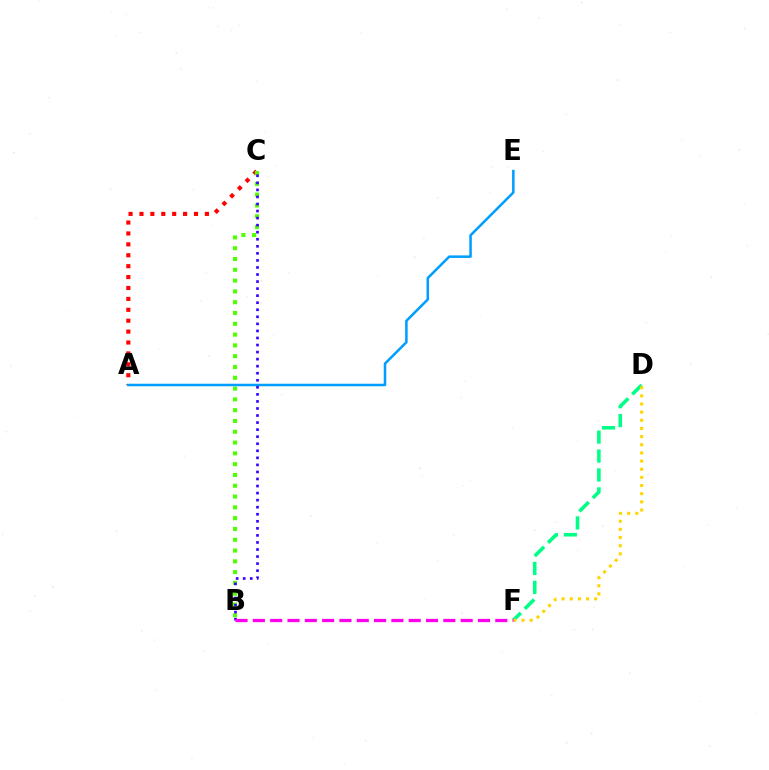{('A', 'C'): [{'color': '#ff0000', 'line_style': 'dotted', 'thickness': 2.96}], ('D', 'F'): [{'color': '#00ff86', 'line_style': 'dashed', 'thickness': 2.57}, {'color': '#ffd500', 'line_style': 'dotted', 'thickness': 2.22}], ('B', 'C'): [{'color': '#4fff00', 'line_style': 'dotted', 'thickness': 2.93}, {'color': '#3700ff', 'line_style': 'dotted', 'thickness': 1.92}], ('A', 'E'): [{'color': '#009eff', 'line_style': 'solid', 'thickness': 1.82}], ('B', 'F'): [{'color': '#ff00ed', 'line_style': 'dashed', 'thickness': 2.35}]}